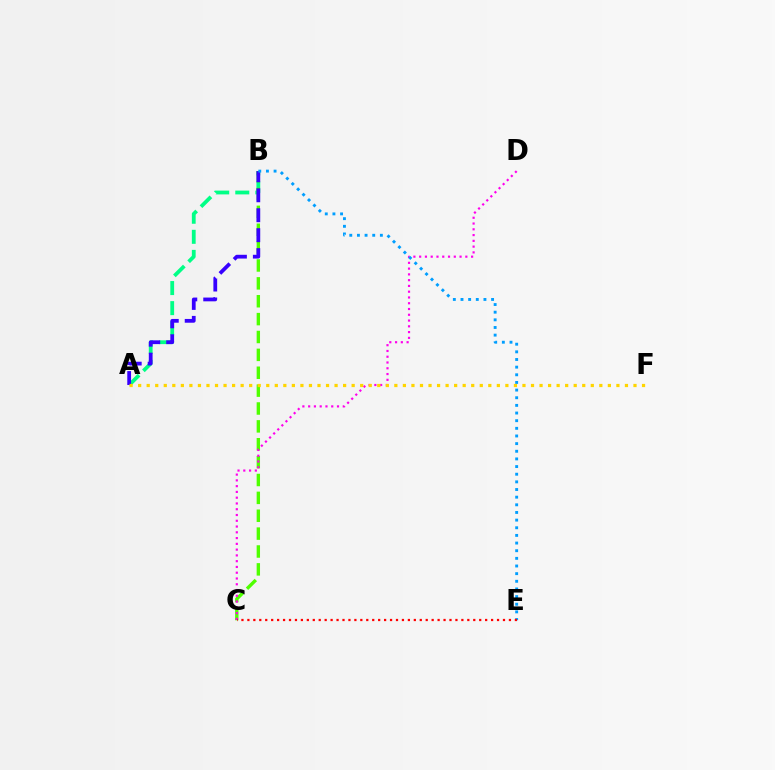{('A', 'B'): [{'color': '#00ff86', 'line_style': 'dashed', 'thickness': 2.73}, {'color': '#3700ff', 'line_style': 'dashed', 'thickness': 2.71}], ('B', 'C'): [{'color': '#4fff00', 'line_style': 'dashed', 'thickness': 2.43}], ('C', 'D'): [{'color': '#ff00ed', 'line_style': 'dotted', 'thickness': 1.57}], ('A', 'F'): [{'color': '#ffd500', 'line_style': 'dotted', 'thickness': 2.32}], ('B', 'E'): [{'color': '#009eff', 'line_style': 'dotted', 'thickness': 2.08}], ('C', 'E'): [{'color': '#ff0000', 'line_style': 'dotted', 'thickness': 1.61}]}